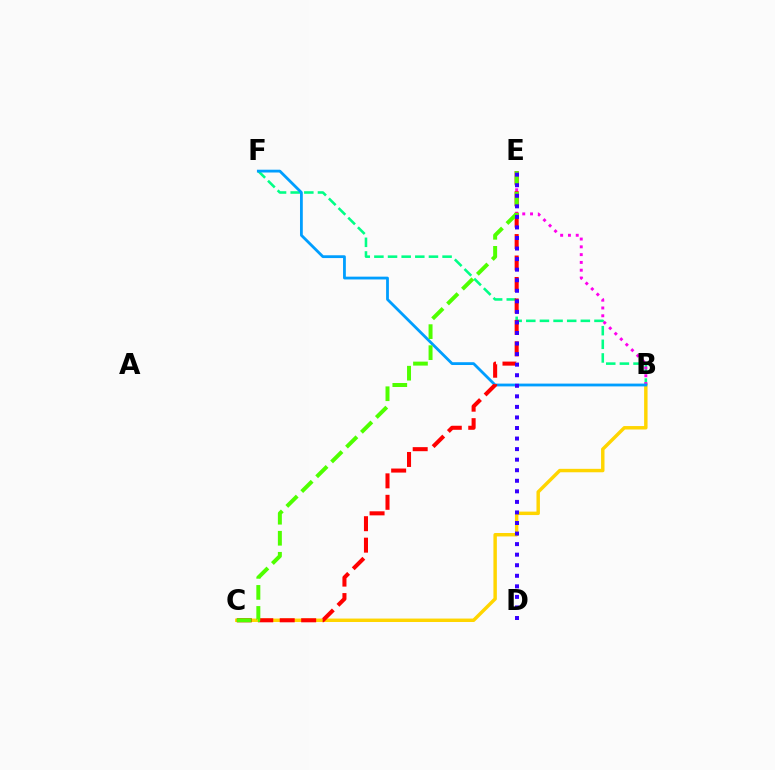{('B', 'C'): [{'color': '#ffd500', 'line_style': 'solid', 'thickness': 2.48}], ('B', 'F'): [{'color': '#00ff86', 'line_style': 'dashed', 'thickness': 1.85}, {'color': '#009eff', 'line_style': 'solid', 'thickness': 2.01}], ('B', 'E'): [{'color': '#ff00ed', 'line_style': 'dotted', 'thickness': 2.12}], ('C', 'E'): [{'color': '#ff0000', 'line_style': 'dashed', 'thickness': 2.92}, {'color': '#4fff00', 'line_style': 'dashed', 'thickness': 2.86}], ('D', 'E'): [{'color': '#3700ff', 'line_style': 'dotted', 'thickness': 2.87}]}